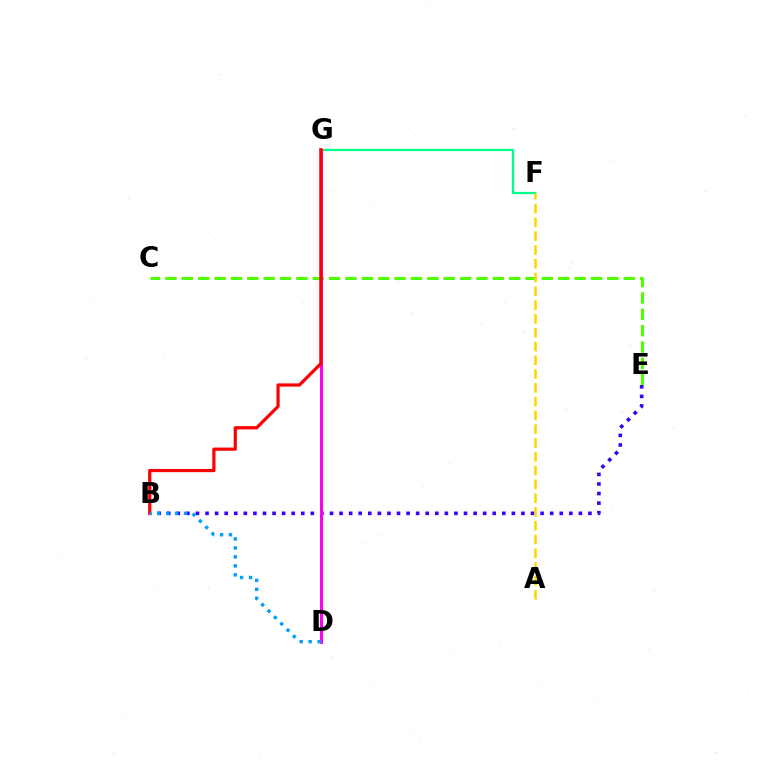{('C', 'E'): [{'color': '#4fff00', 'line_style': 'dashed', 'thickness': 2.22}], ('B', 'E'): [{'color': '#3700ff', 'line_style': 'dotted', 'thickness': 2.6}], ('F', 'G'): [{'color': '#00ff86', 'line_style': 'solid', 'thickness': 1.64}], ('D', 'G'): [{'color': '#ff00ed', 'line_style': 'solid', 'thickness': 2.15}], ('B', 'G'): [{'color': '#ff0000', 'line_style': 'solid', 'thickness': 2.3}], ('B', 'D'): [{'color': '#009eff', 'line_style': 'dotted', 'thickness': 2.44}], ('A', 'F'): [{'color': '#ffd500', 'line_style': 'dashed', 'thickness': 1.87}]}